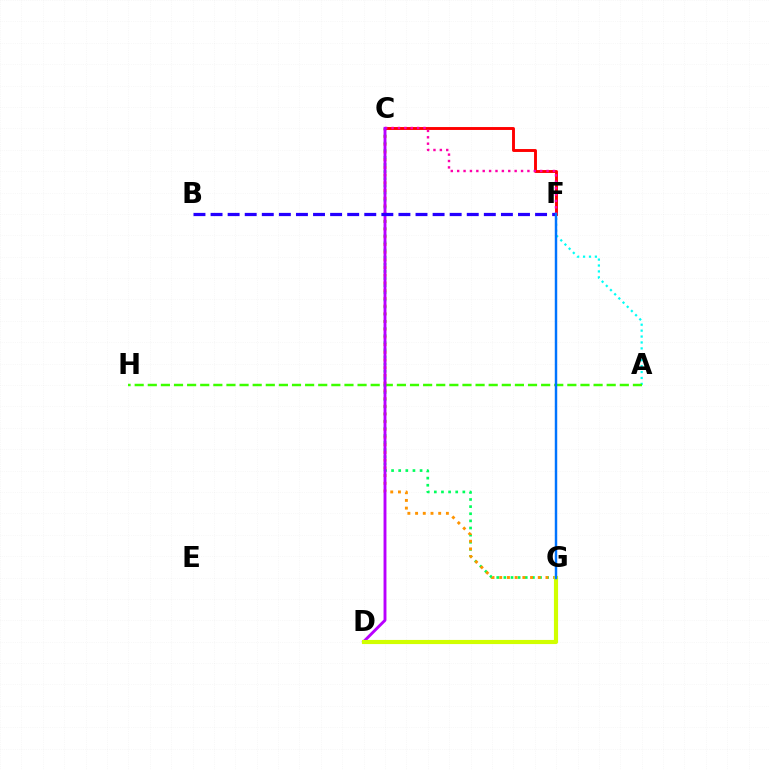{('C', 'G'): [{'color': '#00ff5c', 'line_style': 'dotted', 'thickness': 1.94}, {'color': '#ff9400', 'line_style': 'dotted', 'thickness': 2.09}], ('C', 'F'): [{'color': '#ff0000', 'line_style': 'solid', 'thickness': 2.09}, {'color': '#ff00ac', 'line_style': 'dotted', 'thickness': 1.74}], ('A', 'F'): [{'color': '#00fff6', 'line_style': 'dotted', 'thickness': 1.61}], ('A', 'H'): [{'color': '#3dff00', 'line_style': 'dashed', 'thickness': 1.78}], ('C', 'D'): [{'color': '#b900ff', 'line_style': 'solid', 'thickness': 2.09}], ('B', 'F'): [{'color': '#2500ff', 'line_style': 'dashed', 'thickness': 2.32}], ('D', 'G'): [{'color': '#d1ff00', 'line_style': 'solid', 'thickness': 2.98}], ('F', 'G'): [{'color': '#0074ff', 'line_style': 'solid', 'thickness': 1.76}]}